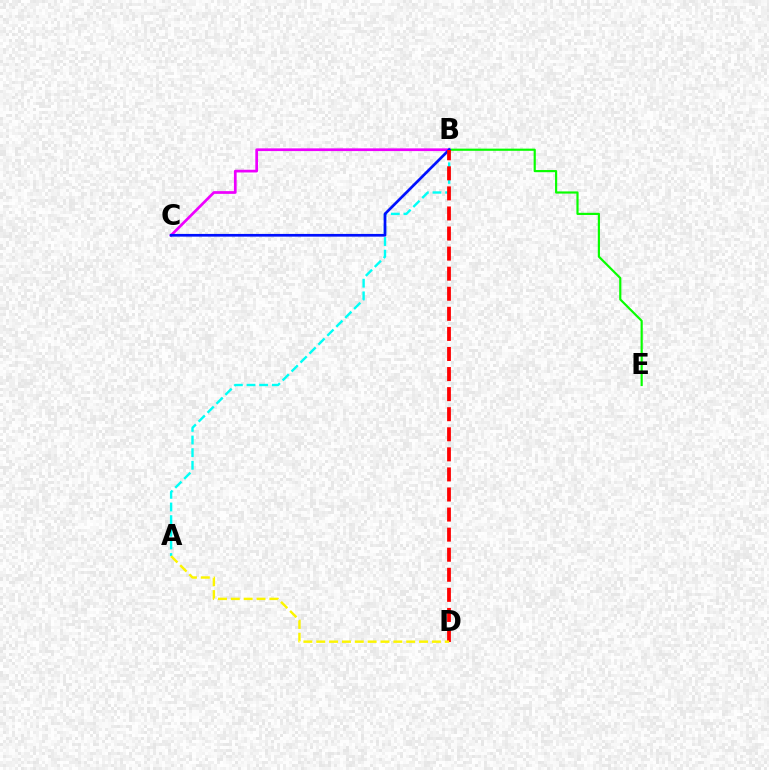{('A', 'B'): [{'color': '#00fff6', 'line_style': 'dashed', 'thickness': 1.72}], ('B', 'E'): [{'color': '#08ff00', 'line_style': 'solid', 'thickness': 1.57}], ('B', 'C'): [{'color': '#ee00ff', 'line_style': 'solid', 'thickness': 1.95}, {'color': '#0010ff', 'line_style': 'solid', 'thickness': 1.94}], ('B', 'D'): [{'color': '#ff0000', 'line_style': 'dashed', 'thickness': 2.73}], ('A', 'D'): [{'color': '#fcf500', 'line_style': 'dashed', 'thickness': 1.75}]}